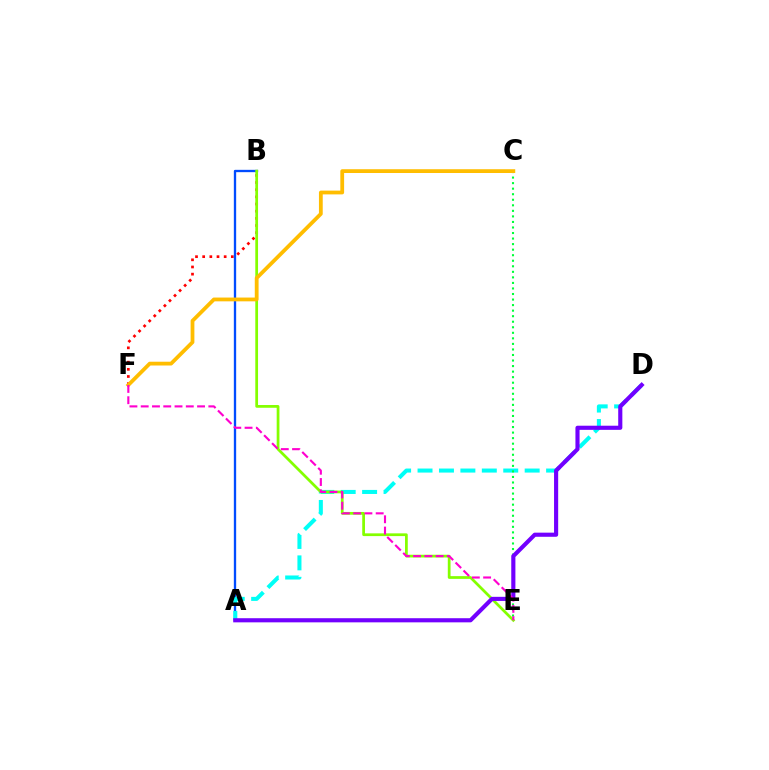{('B', 'F'): [{'color': '#ff0000', 'line_style': 'dotted', 'thickness': 1.95}], ('A', 'B'): [{'color': '#004bff', 'line_style': 'solid', 'thickness': 1.68}], ('A', 'D'): [{'color': '#00fff6', 'line_style': 'dashed', 'thickness': 2.91}, {'color': '#7200ff', 'line_style': 'solid', 'thickness': 2.97}], ('C', 'E'): [{'color': '#00ff39', 'line_style': 'dotted', 'thickness': 1.51}], ('B', 'E'): [{'color': '#84ff00', 'line_style': 'solid', 'thickness': 1.98}], ('C', 'F'): [{'color': '#ffbd00', 'line_style': 'solid', 'thickness': 2.72}], ('E', 'F'): [{'color': '#ff00cf', 'line_style': 'dashed', 'thickness': 1.53}]}